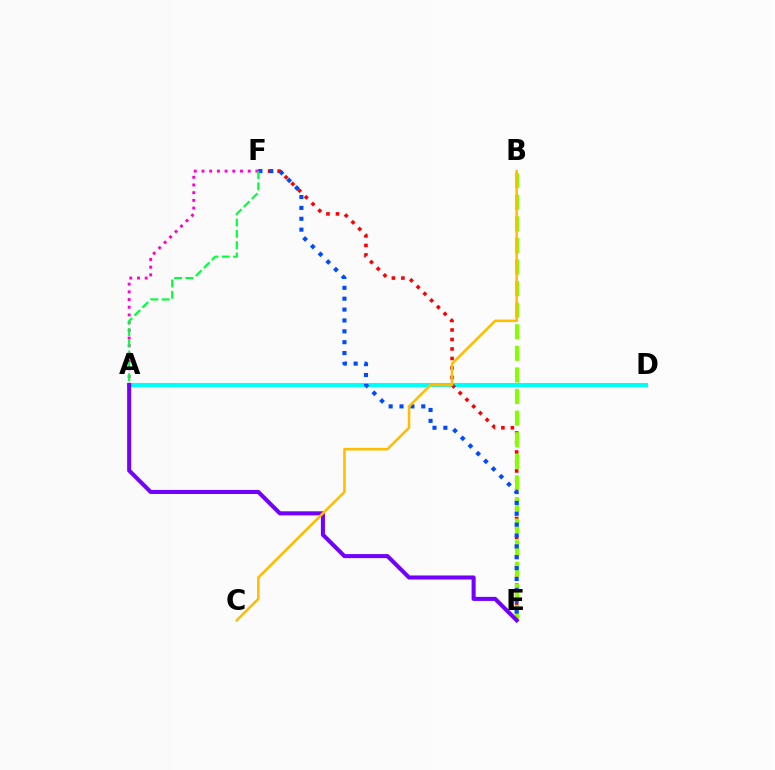{('A', 'D'): [{'color': '#00fff6', 'line_style': 'solid', 'thickness': 2.93}], ('E', 'F'): [{'color': '#ff0000', 'line_style': 'dotted', 'thickness': 2.58}, {'color': '#004bff', 'line_style': 'dotted', 'thickness': 2.95}], ('A', 'F'): [{'color': '#ff00cf', 'line_style': 'dotted', 'thickness': 2.09}, {'color': '#00ff39', 'line_style': 'dashed', 'thickness': 1.53}], ('B', 'E'): [{'color': '#84ff00', 'line_style': 'dashed', 'thickness': 2.93}], ('A', 'E'): [{'color': '#7200ff', 'line_style': 'solid', 'thickness': 2.92}], ('B', 'C'): [{'color': '#ffbd00', 'line_style': 'solid', 'thickness': 1.84}]}